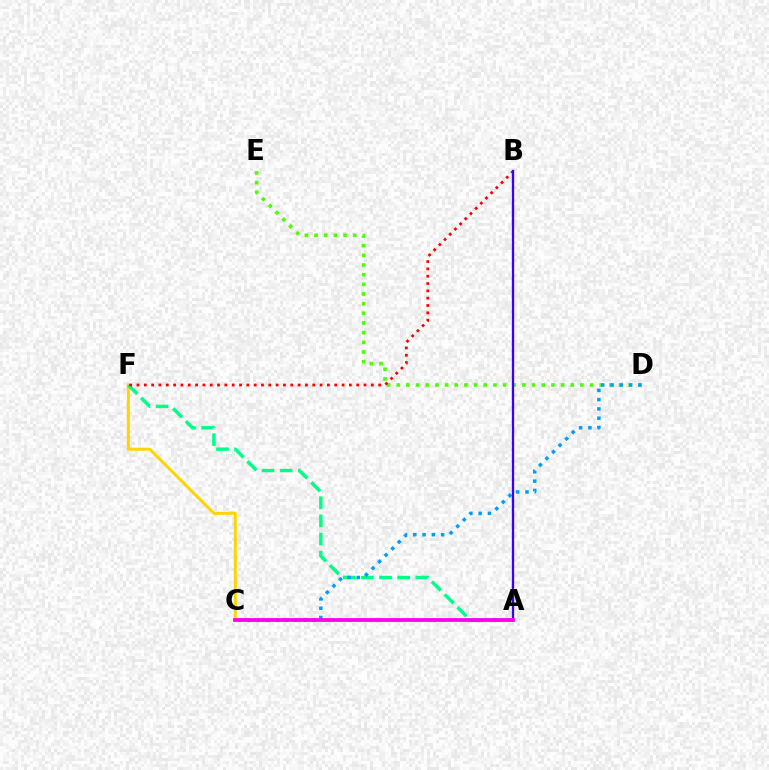{('D', 'E'): [{'color': '#4fff00', 'line_style': 'dotted', 'thickness': 2.63}], ('C', 'F'): [{'color': '#ffd500', 'line_style': 'solid', 'thickness': 2.13}], ('A', 'F'): [{'color': '#00ff86', 'line_style': 'dashed', 'thickness': 2.46}], ('B', 'F'): [{'color': '#ff0000', 'line_style': 'dotted', 'thickness': 1.99}], ('C', 'D'): [{'color': '#009eff', 'line_style': 'dotted', 'thickness': 2.52}], ('A', 'B'): [{'color': '#3700ff', 'line_style': 'solid', 'thickness': 1.67}], ('A', 'C'): [{'color': '#ff00ed', 'line_style': 'solid', 'thickness': 2.72}]}